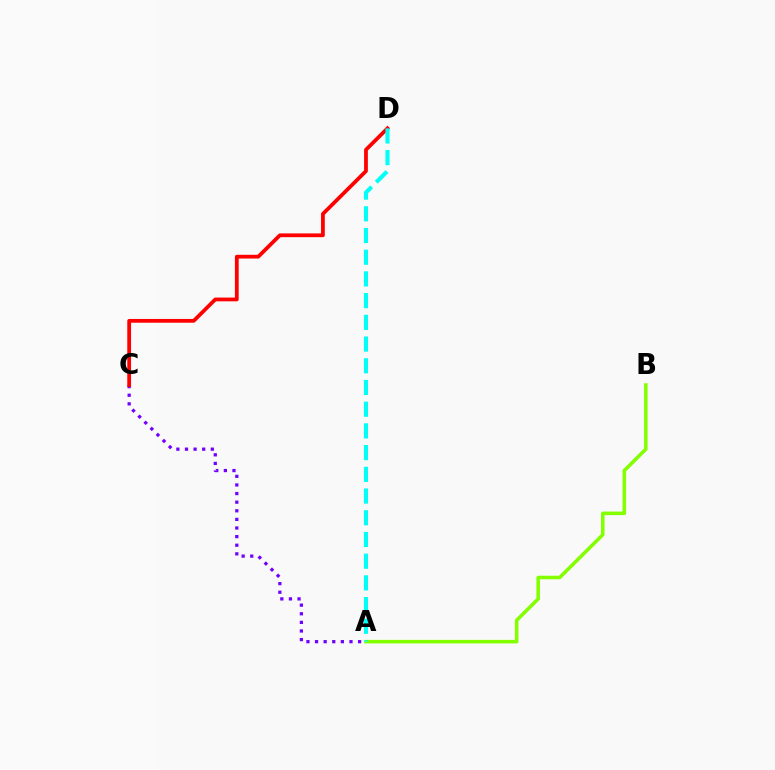{('A', 'B'): [{'color': '#84ff00', 'line_style': 'solid', 'thickness': 2.56}], ('A', 'C'): [{'color': '#7200ff', 'line_style': 'dotted', 'thickness': 2.34}], ('C', 'D'): [{'color': '#ff0000', 'line_style': 'solid', 'thickness': 2.71}], ('A', 'D'): [{'color': '#00fff6', 'line_style': 'dashed', 'thickness': 2.95}]}